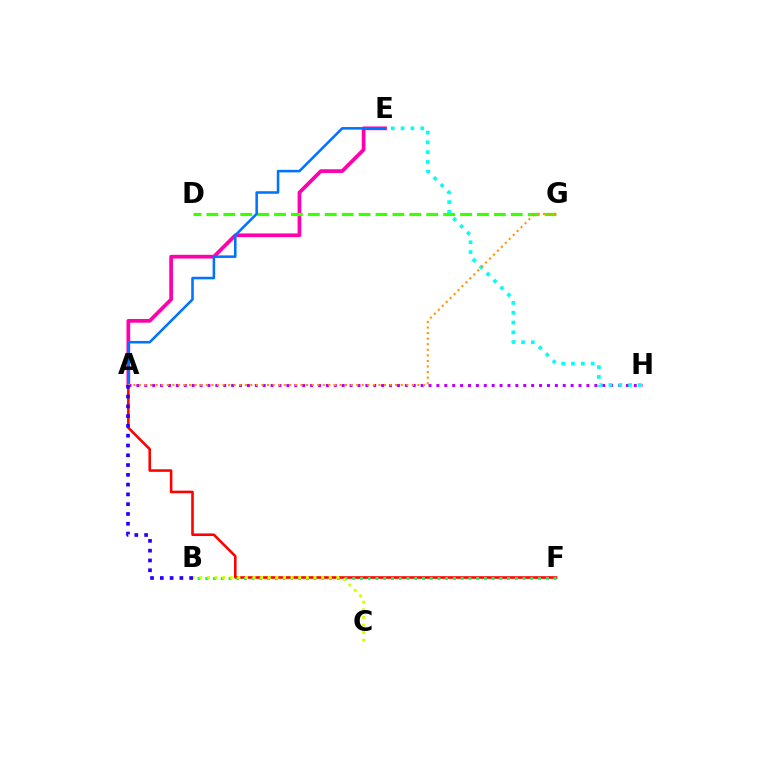{('A', 'F'): [{'color': '#ff0000', 'line_style': 'solid', 'thickness': 1.86}], ('A', 'E'): [{'color': '#ff00ac', 'line_style': 'solid', 'thickness': 2.68}, {'color': '#0074ff', 'line_style': 'solid', 'thickness': 1.85}], ('B', 'F'): [{'color': '#00ff5c', 'line_style': 'dotted', 'thickness': 2.1}], ('B', 'C'): [{'color': '#d1ff00', 'line_style': 'dotted', 'thickness': 2.07}], ('D', 'G'): [{'color': '#3dff00', 'line_style': 'dashed', 'thickness': 2.3}], ('A', 'H'): [{'color': '#b900ff', 'line_style': 'dotted', 'thickness': 2.15}], ('E', 'H'): [{'color': '#00fff6', 'line_style': 'dotted', 'thickness': 2.66}], ('A', 'G'): [{'color': '#ff9400', 'line_style': 'dotted', 'thickness': 1.51}], ('A', 'B'): [{'color': '#2500ff', 'line_style': 'dotted', 'thickness': 2.66}]}